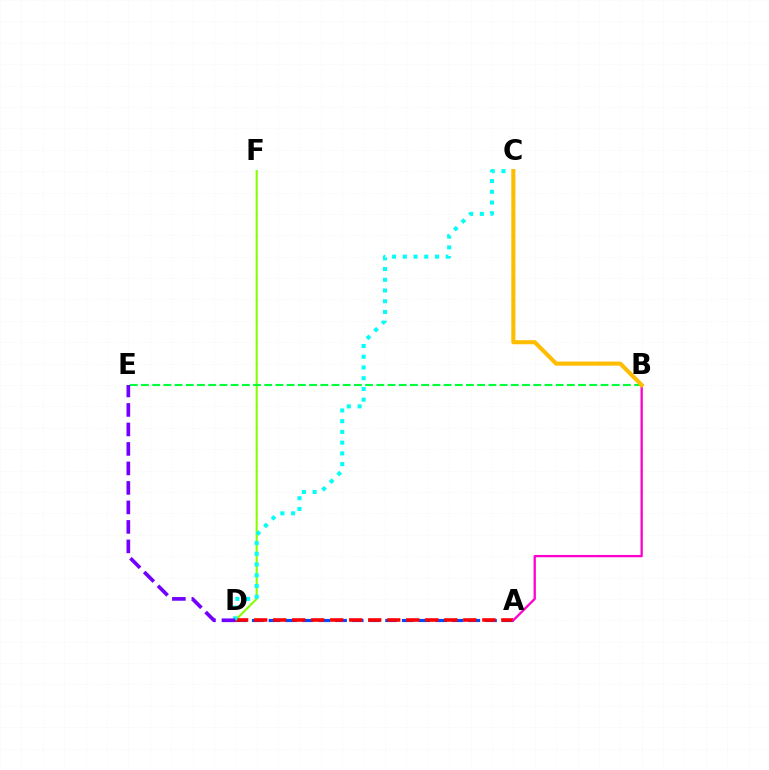{('D', 'F'): [{'color': '#84ff00', 'line_style': 'solid', 'thickness': 1.51}], ('A', 'D'): [{'color': '#004bff', 'line_style': 'dashed', 'thickness': 2.26}, {'color': '#ff0000', 'line_style': 'dashed', 'thickness': 2.58}], ('B', 'E'): [{'color': '#00ff39', 'line_style': 'dashed', 'thickness': 1.52}], ('A', 'B'): [{'color': '#ff00cf', 'line_style': 'solid', 'thickness': 1.67}], ('C', 'D'): [{'color': '#00fff6', 'line_style': 'dotted', 'thickness': 2.91}], ('B', 'C'): [{'color': '#ffbd00', 'line_style': 'solid', 'thickness': 2.94}], ('D', 'E'): [{'color': '#7200ff', 'line_style': 'dashed', 'thickness': 2.65}]}